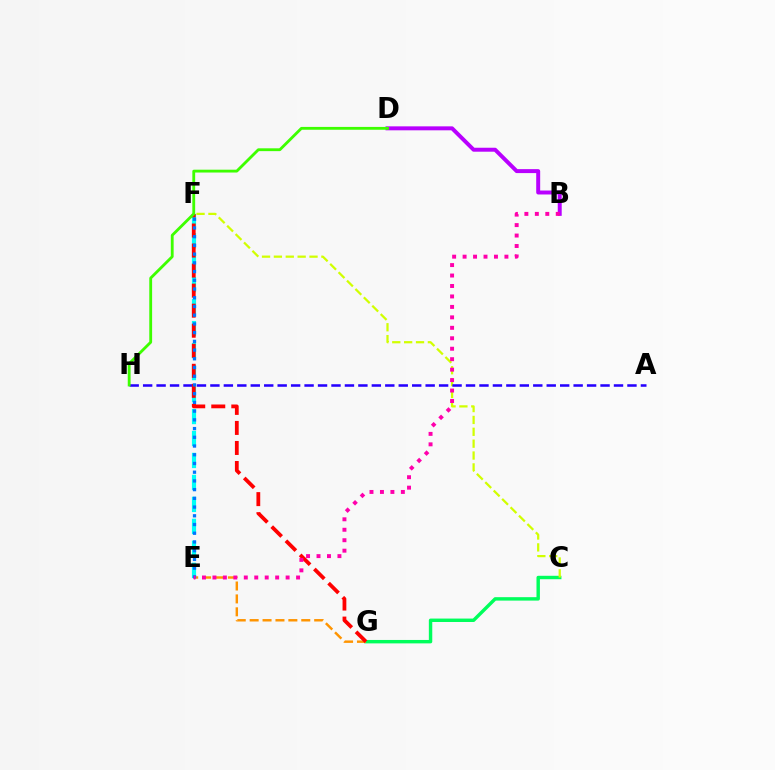{('E', 'F'): [{'color': '#00fff6', 'line_style': 'dashed', 'thickness': 2.98}, {'color': '#0074ff', 'line_style': 'dotted', 'thickness': 2.37}], ('B', 'D'): [{'color': '#b900ff', 'line_style': 'solid', 'thickness': 2.85}], ('C', 'G'): [{'color': '#00ff5c', 'line_style': 'solid', 'thickness': 2.46}], ('E', 'G'): [{'color': '#ff9400', 'line_style': 'dashed', 'thickness': 1.75}], ('C', 'F'): [{'color': '#d1ff00', 'line_style': 'dashed', 'thickness': 1.61}], ('A', 'H'): [{'color': '#2500ff', 'line_style': 'dashed', 'thickness': 1.83}], ('F', 'G'): [{'color': '#ff0000', 'line_style': 'dashed', 'thickness': 2.72}], ('B', 'E'): [{'color': '#ff00ac', 'line_style': 'dotted', 'thickness': 2.84}], ('D', 'H'): [{'color': '#3dff00', 'line_style': 'solid', 'thickness': 2.04}]}